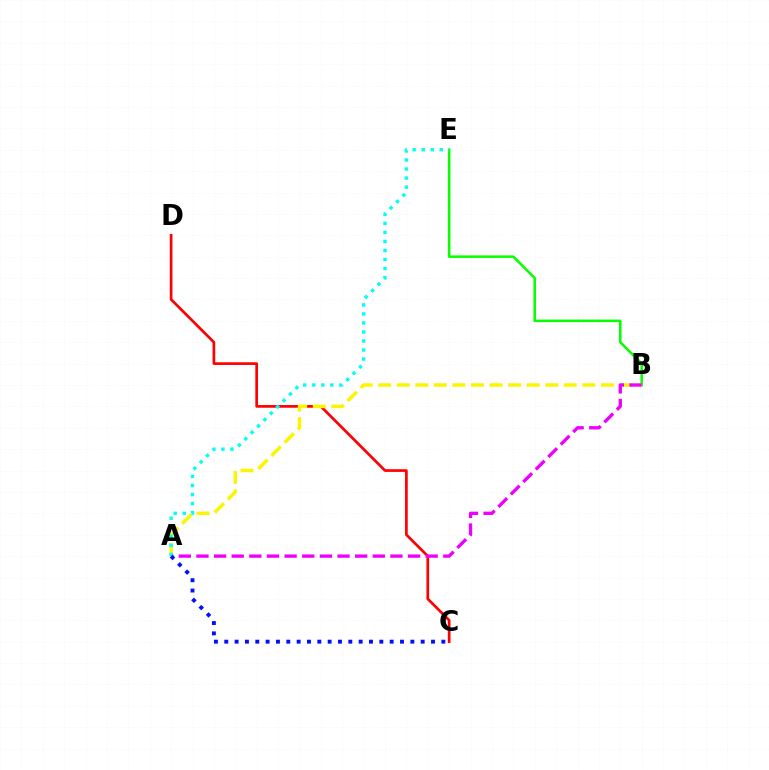{('B', 'E'): [{'color': '#08ff00', 'line_style': 'solid', 'thickness': 1.83}], ('C', 'D'): [{'color': '#ff0000', 'line_style': 'solid', 'thickness': 1.94}], ('A', 'B'): [{'color': '#fcf500', 'line_style': 'dashed', 'thickness': 2.52}, {'color': '#ee00ff', 'line_style': 'dashed', 'thickness': 2.4}], ('A', 'E'): [{'color': '#00fff6', 'line_style': 'dotted', 'thickness': 2.45}], ('A', 'C'): [{'color': '#0010ff', 'line_style': 'dotted', 'thickness': 2.81}]}